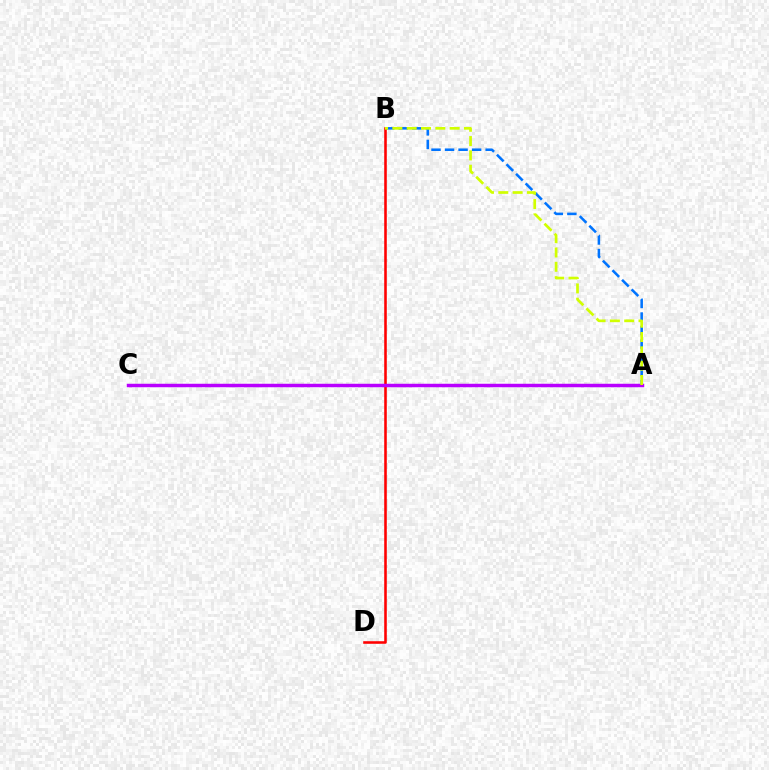{('A', 'B'): [{'color': '#0074ff', 'line_style': 'dashed', 'thickness': 1.84}, {'color': '#d1ff00', 'line_style': 'dashed', 'thickness': 1.95}], ('A', 'C'): [{'color': '#00ff5c', 'line_style': 'dashed', 'thickness': 1.9}, {'color': '#b900ff', 'line_style': 'solid', 'thickness': 2.5}], ('B', 'D'): [{'color': '#ff0000', 'line_style': 'solid', 'thickness': 1.86}]}